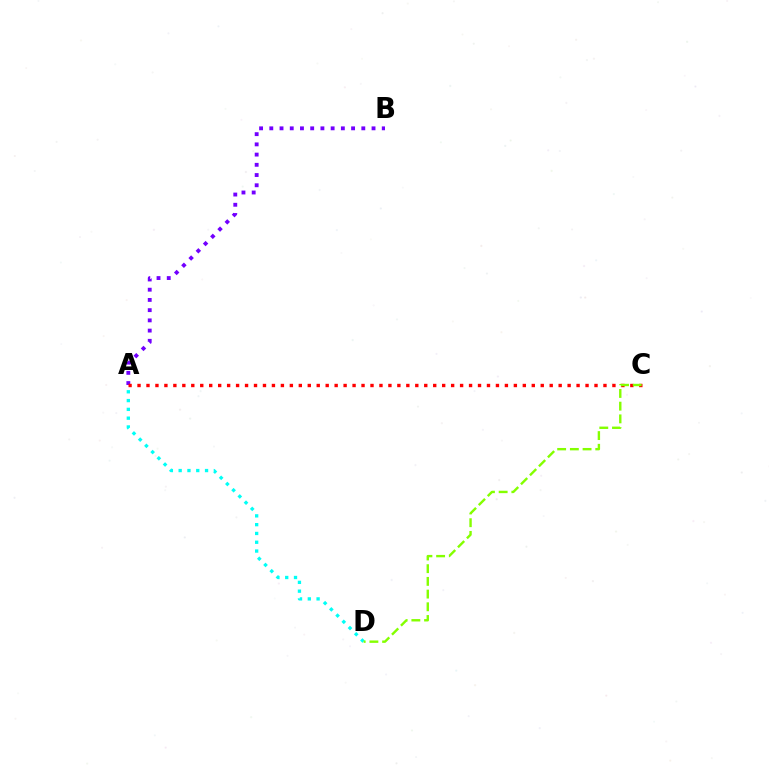{('A', 'B'): [{'color': '#7200ff', 'line_style': 'dotted', 'thickness': 2.78}], ('A', 'C'): [{'color': '#ff0000', 'line_style': 'dotted', 'thickness': 2.43}], ('A', 'D'): [{'color': '#00fff6', 'line_style': 'dotted', 'thickness': 2.39}], ('C', 'D'): [{'color': '#84ff00', 'line_style': 'dashed', 'thickness': 1.73}]}